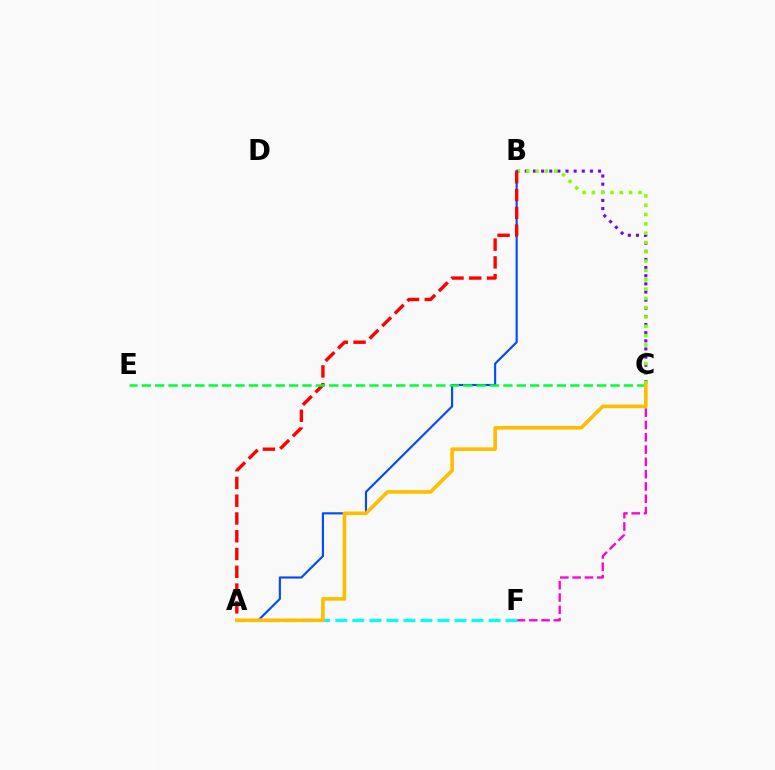{('B', 'C'): [{'color': '#7200ff', 'line_style': 'dotted', 'thickness': 2.21}, {'color': '#84ff00', 'line_style': 'dotted', 'thickness': 2.53}], ('C', 'F'): [{'color': '#ff00cf', 'line_style': 'dashed', 'thickness': 1.67}], ('A', 'F'): [{'color': '#00fff6', 'line_style': 'dashed', 'thickness': 2.31}], ('A', 'B'): [{'color': '#004bff', 'line_style': 'solid', 'thickness': 1.55}, {'color': '#ff0000', 'line_style': 'dashed', 'thickness': 2.41}], ('C', 'E'): [{'color': '#00ff39', 'line_style': 'dashed', 'thickness': 1.82}], ('A', 'C'): [{'color': '#ffbd00', 'line_style': 'solid', 'thickness': 2.6}]}